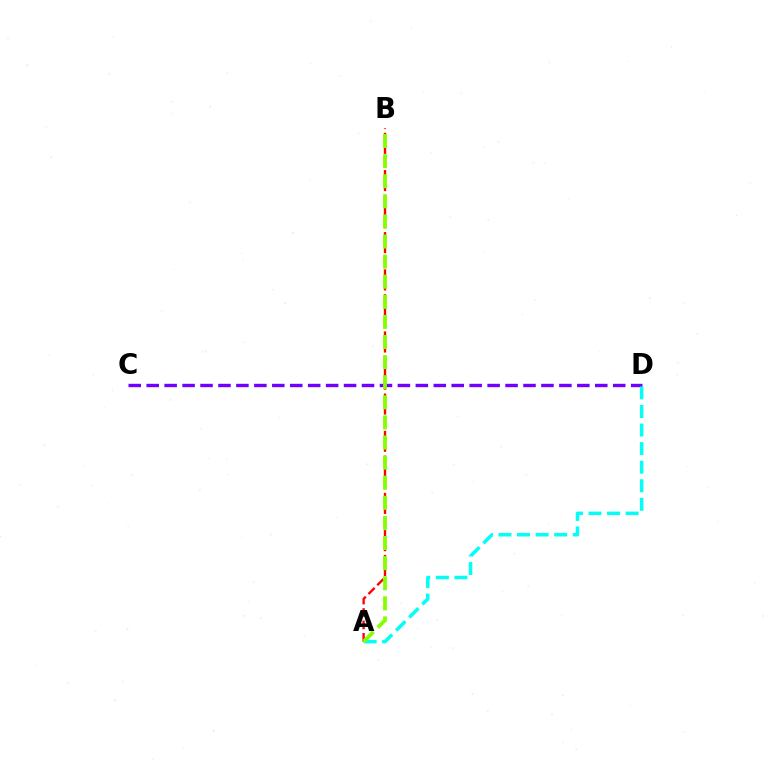{('C', 'D'): [{'color': '#7200ff', 'line_style': 'dashed', 'thickness': 2.44}], ('A', 'D'): [{'color': '#00fff6', 'line_style': 'dashed', 'thickness': 2.52}], ('A', 'B'): [{'color': '#ff0000', 'line_style': 'dashed', 'thickness': 1.69}, {'color': '#84ff00', 'line_style': 'dashed', 'thickness': 2.73}]}